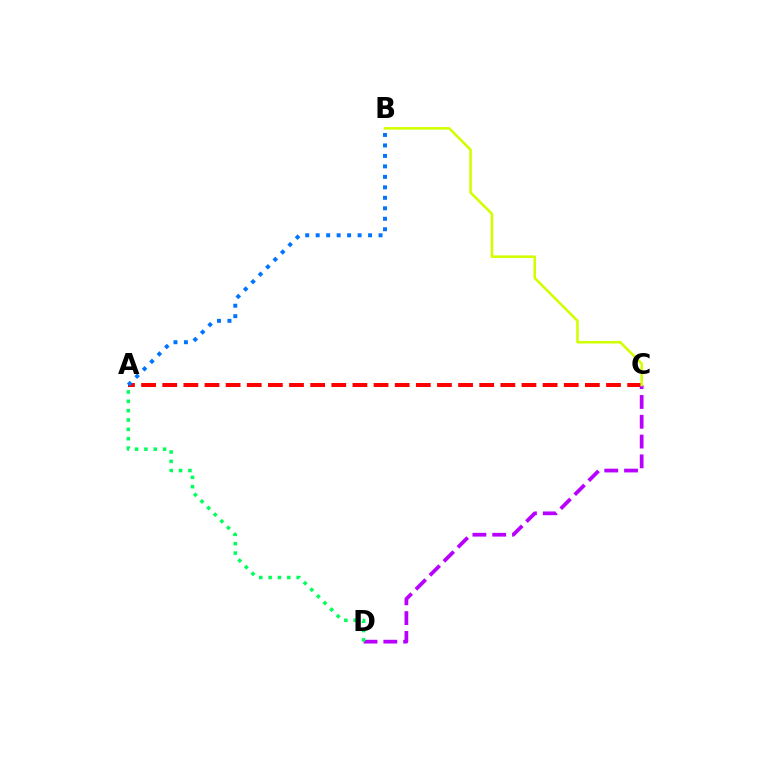{('A', 'C'): [{'color': '#ff0000', 'line_style': 'dashed', 'thickness': 2.87}], ('C', 'D'): [{'color': '#b900ff', 'line_style': 'dashed', 'thickness': 2.69}], ('A', 'B'): [{'color': '#0074ff', 'line_style': 'dotted', 'thickness': 2.85}], ('A', 'D'): [{'color': '#00ff5c', 'line_style': 'dotted', 'thickness': 2.54}], ('B', 'C'): [{'color': '#d1ff00', 'line_style': 'solid', 'thickness': 1.85}]}